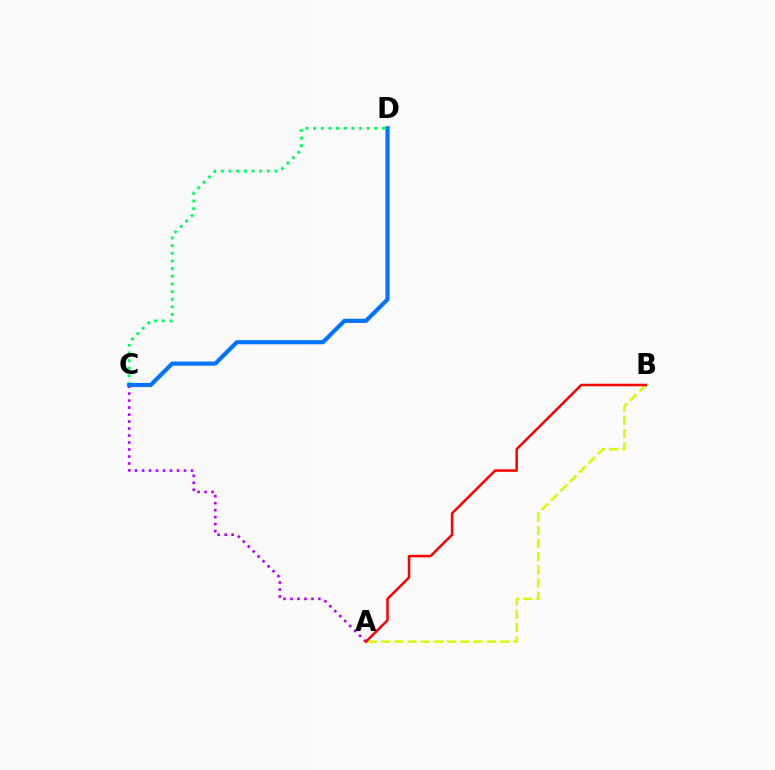{('A', 'B'): [{'color': '#d1ff00', 'line_style': 'dashed', 'thickness': 1.79}, {'color': '#ff0000', 'line_style': 'solid', 'thickness': 1.82}], ('A', 'C'): [{'color': '#b900ff', 'line_style': 'dotted', 'thickness': 1.9}], ('C', 'D'): [{'color': '#00ff5c', 'line_style': 'dotted', 'thickness': 2.08}, {'color': '#0074ff', 'line_style': 'solid', 'thickness': 2.98}]}